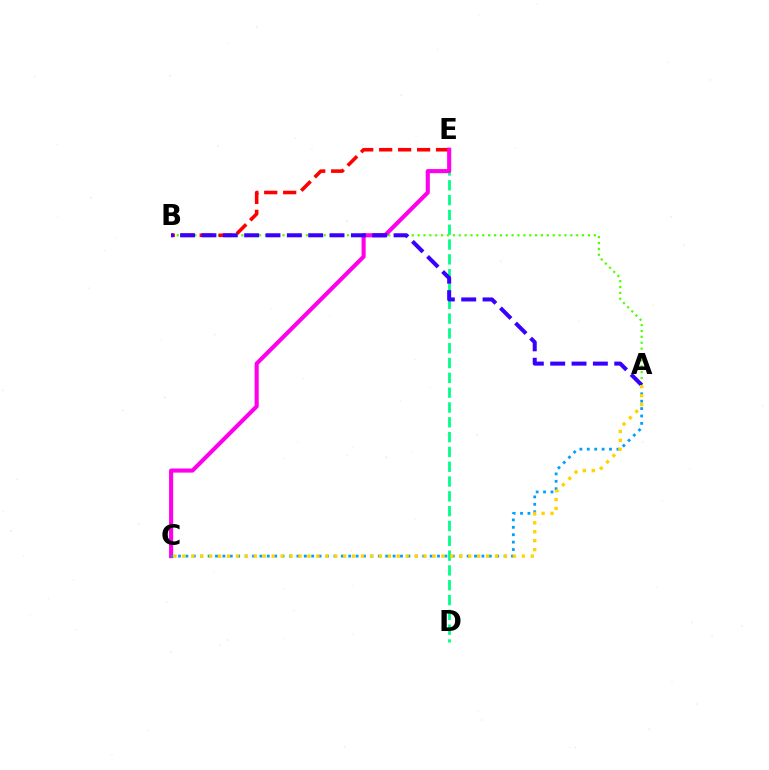{('D', 'E'): [{'color': '#00ff86', 'line_style': 'dashed', 'thickness': 2.01}], ('A', 'B'): [{'color': '#4fff00', 'line_style': 'dotted', 'thickness': 1.6}, {'color': '#3700ff', 'line_style': 'dashed', 'thickness': 2.9}], ('B', 'E'): [{'color': '#ff0000', 'line_style': 'dashed', 'thickness': 2.57}], ('C', 'E'): [{'color': '#ff00ed', 'line_style': 'solid', 'thickness': 2.95}], ('A', 'C'): [{'color': '#009eff', 'line_style': 'dotted', 'thickness': 2.01}, {'color': '#ffd500', 'line_style': 'dotted', 'thickness': 2.43}]}